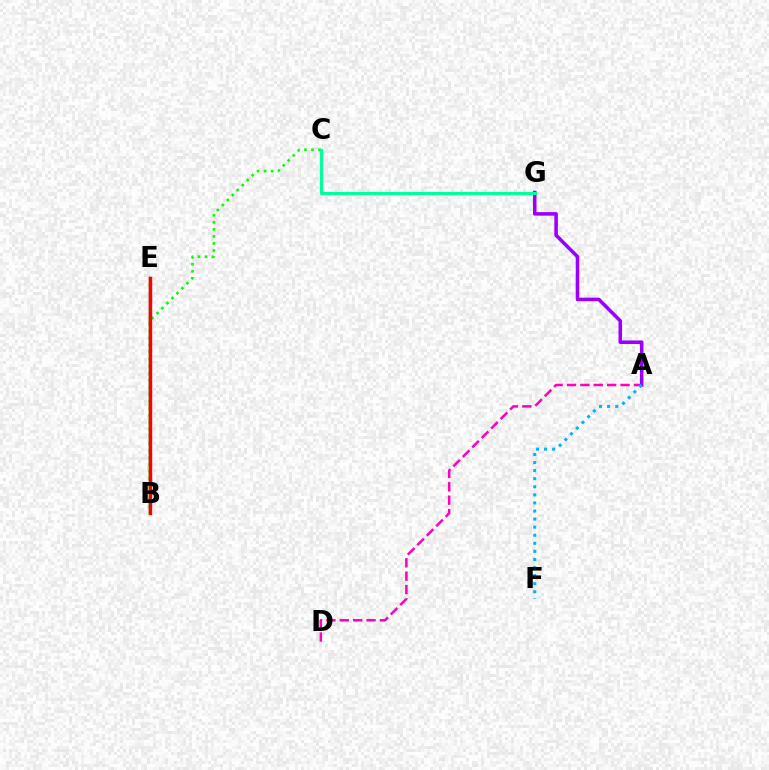{('A', 'D'): [{'color': '#ff00bd', 'line_style': 'dashed', 'thickness': 1.82}], ('A', 'G'): [{'color': '#9b00ff', 'line_style': 'solid', 'thickness': 2.55}], ('B', 'E'): [{'color': '#ffa500', 'line_style': 'dashed', 'thickness': 1.57}, {'color': '#b3ff00', 'line_style': 'solid', 'thickness': 1.75}, {'color': '#0010ff', 'line_style': 'solid', 'thickness': 1.63}, {'color': '#ff0000', 'line_style': 'solid', 'thickness': 2.45}], ('B', 'C'): [{'color': '#08ff00', 'line_style': 'dotted', 'thickness': 1.91}], ('A', 'F'): [{'color': '#00b5ff', 'line_style': 'dotted', 'thickness': 2.19}], ('C', 'G'): [{'color': '#00ff9d', 'line_style': 'solid', 'thickness': 2.24}]}